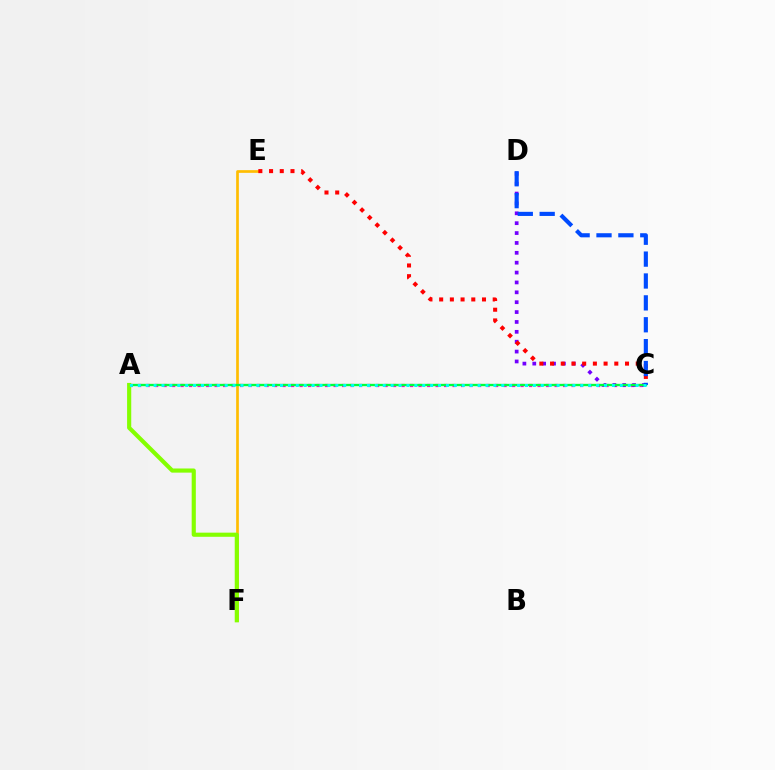{('A', 'C'): [{'color': '#ff00cf', 'line_style': 'dotted', 'thickness': 2.31}, {'color': '#00ff39', 'line_style': 'solid', 'thickness': 1.69}, {'color': '#00fff6', 'line_style': 'dotted', 'thickness': 2.15}], ('C', 'D'): [{'color': '#7200ff', 'line_style': 'dotted', 'thickness': 2.68}, {'color': '#004bff', 'line_style': 'dashed', 'thickness': 2.97}], ('E', 'F'): [{'color': '#ffbd00', 'line_style': 'solid', 'thickness': 1.93}], ('C', 'E'): [{'color': '#ff0000', 'line_style': 'dotted', 'thickness': 2.91}], ('A', 'F'): [{'color': '#84ff00', 'line_style': 'solid', 'thickness': 2.98}]}